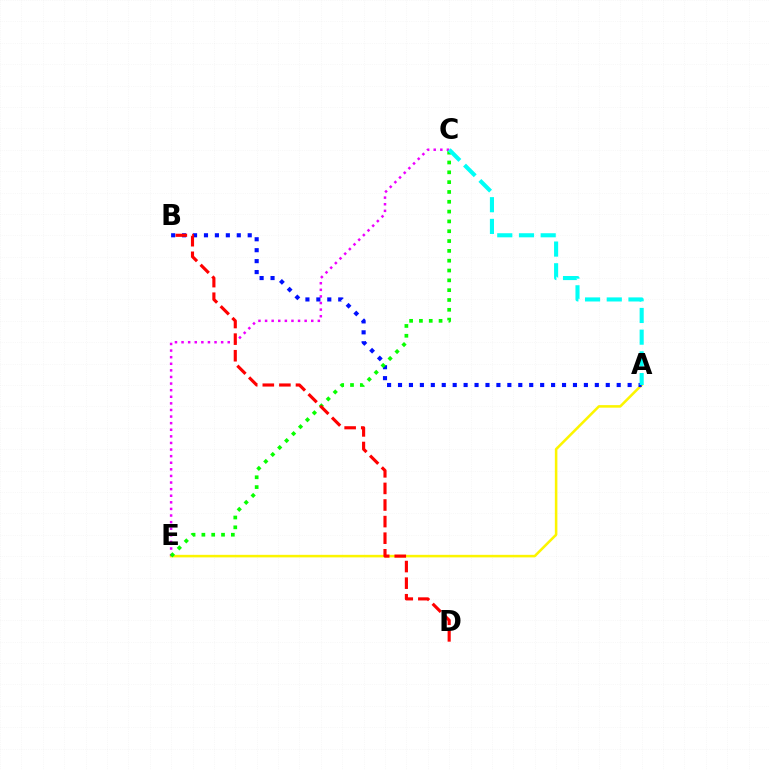{('A', 'E'): [{'color': '#fcf500', 'line_style': 'solid', 'thickness': 1.84}], ('C', 'E'): [{'color': '#ee00ff', 'line_style': 'dotted', 'thickness': 1.79}, {'color': '#08ff00', 'line_style': 'dotted', 'thickness': 2.67}], ('A', 'B'): [{'color': '#0010ff', 'line_style': 'dotted', 'thickness': 2.97}], ('B', 'D'): [{'color': '#ff0000', 'line_style': 'dashed', 'thickness': 2.25}], ('A', 'C'): [{'color': '#00fff6', 'line_style': 'dashed', 'thickness': 2.95}]}